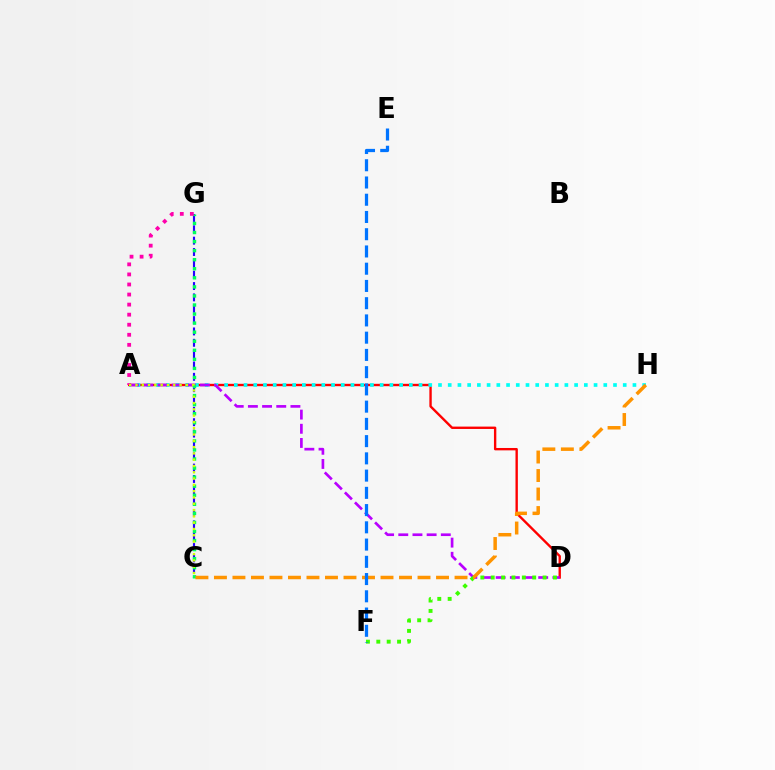{('A', 'D'): [{'color': '#ff0000', 'line_style': 'solid', 'thickness': 1.71}, {'color': '#b900ff', 'line_style': 'dashed', 'thickness': 1.93}], ('A', 'H'): [{'color': '#00fff6', 'line_style': 'dotted', 'thickness': 2.64}], ('C', 'G'): [{'color': '#2500ff', 'line_style': 'dashed', 'thickness': 1.54}, {'color': '#00ff5c', 'line_style': 'dotted', 'thickness': 2.46}], ('D', 'F'): [{'color': '#3dff00', 'line_style': 'dotted', 'thickness': 2.82}], ('A', 'G'): [{'color': '#ff00ac', 'line_style': 'dotted', 'thickness': 2.73}], ('A', 'C'): [{'color': '#d1ff00', 'line_style': 'dotted', 'thickness': 1.71}], ('C', 'H'): [{'color': '#ff9400', 'line_style': 'dashed', 'thickness': 2.51}], ('E', 'F'): [{'color': '#0074ff', 'line_style': 'dashed', 'thickness': 2.34}]}